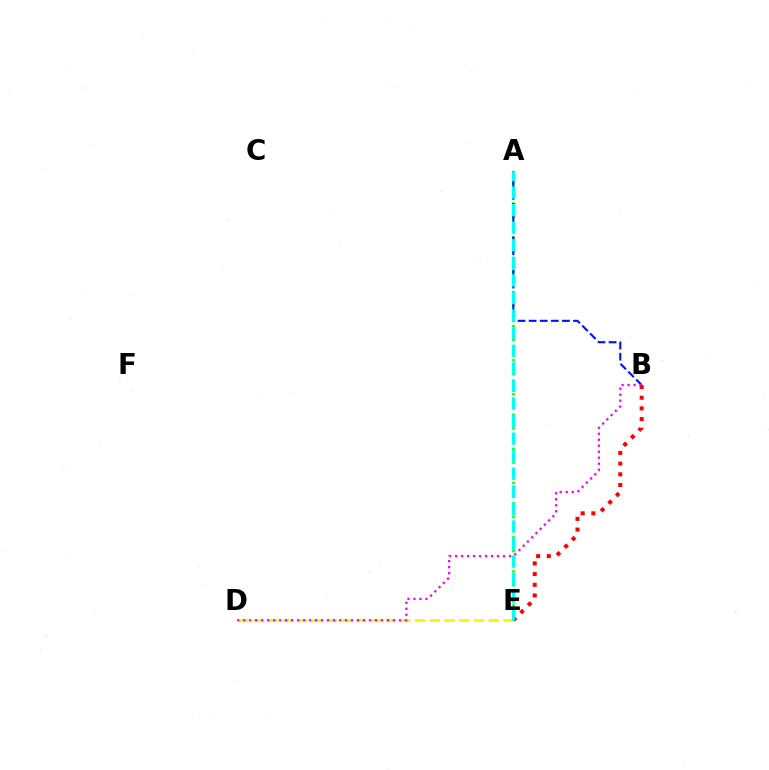{('A', 'E'): [{'color': '#08ff00', 'line_style': 'dotted', 'thickness': 1.85}, {'color': '#00fff6', 'line_style': 'dashed', 'thickness': 2.39}], ('D', 'E'): [{'color': '#fcf500', 'line_style': 'dashed', 'thickness': 2.0}], ('B', 'E'): [{'color': '#ff0000', 'line_style': 'dotted', 'thickness': 2.9}], ('A', 'B'): [{'color': '#0010ff', 'line_style': 'dashed', 'thickness': 1.51}], ('B', 'D'): [{'color': '#ee00ff', 'line_style': 'dotted', 'thickness': 1.63}]}